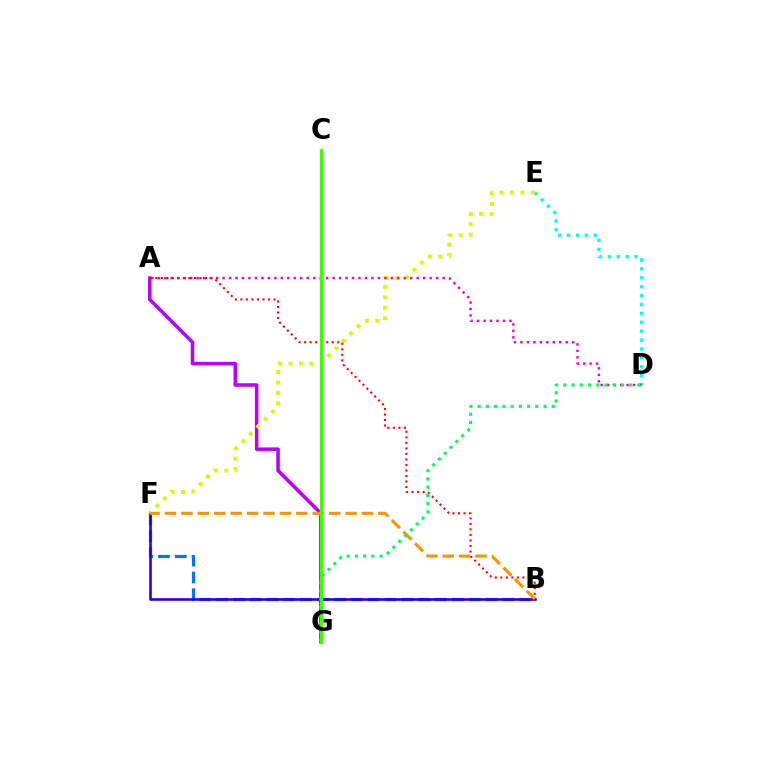{('A', 'G'): [{'color': '#b900ff', 'line_style': 'solid', 'thickness': 2.55}], ('D', 'E'): [{'color': '#00fff6', 'line_style': 'dotted', 'thickness': 2.42}], ('B', 'F'): [{'color': '#0074ff', 'line_style': 'dashed', 'thickness': 2.29}, {'color': '#2500ff', 'line_style': 'solid', 'thickness': 1.88}, {'color': '#ff9400', 'line_style': 'dashed', 'thickness': 2.23}], ('E', 'F'): [{'color': '#d1ff00', 'line_style': 'dotted', 'thickness': 2.84}], ('A', 'D'): [{'color': '#ff00ac', 'line_style': 'dotted', 'thickness': 1.76}], ('A', 'B'): [{'color': '#ff0000', 'line_style': 'dotted', 'thickness': 1.5}], ('D', 'G'): [{'color': '#00ff5c', 'line_style': 'dotted', 'thickness': 2.24}], ('C', 'G'): [{'color': '#3dff00', 'line_style': 'solid', 'thickness': 2.28}]}